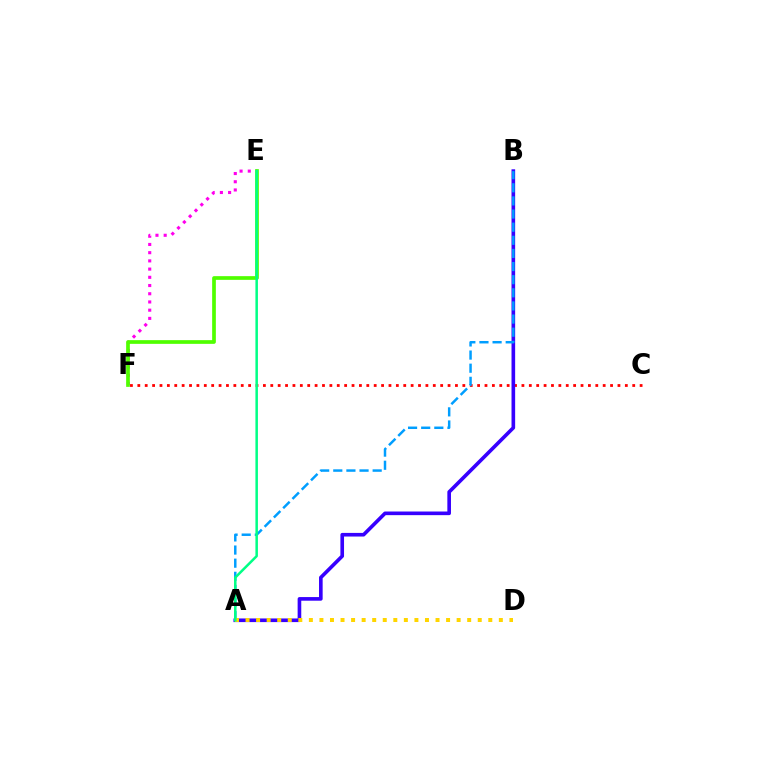{('C', 'F'): [{'color': '#ff0000', 'line_style': 'dotted', 'thickness': 2.01}], ('A', 'B'): [{'color': '#3700ff', 'line_style': 'solid', 'thickness': 2.62}, {'color': '#009eff', 'line_style': 'dashed', 'thickness': 1.78}], ('E', 'F'): [{'color': '#ff00ed', 'line_style': 'dotted', 'thickness': 2.23}, {'color': '#4fff00', 'line_style': 'solid', 'thickness': 2.67}], ('A', 'D'): [{'color': '#ffd500', 'line_style': 'dotted', 'thickness': 2.87}], ('A', 'E'): [{'color': '#00ff86', 'line_style': 'solid', 'thickness': 1.81}]}